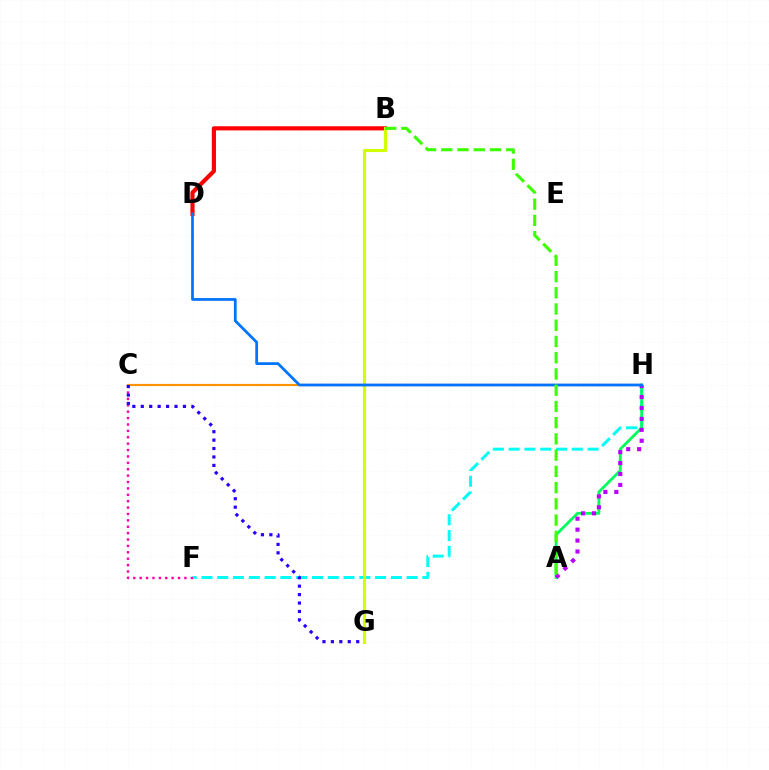{('B', 'D'): [{'color': '#ff0000', 'line_style': 'solid', 'thickness': 2.99}], ('F', 'H'): [{'color': '#00fff6', 'line_style': 'dashed', 'thickness': 2.14}], ('C', 'F'): [{'color': '#ff00ac', 'line_style': 'dotted', 'thickness': 1.74}], ('A', 'H'): [{'color': '#00ff5c', 'line_style': 'solid', 'thickness': 2.03}, {'color': '#b900ff', 'line_style': 'dotted', 'thickness': 2.97}], ('B', 'G'): [{'color': '#d1ff00', 'line_style': 'solid', 'thickness': 2.24}], ('C', 'H'): [{'color': '#ff9400', 'line_style': 'solid', 'thickness': 1.55}], ('C', 'G'): [{'color': '#2500ff', 'line_style': 'dotted', 'thickness': 2.29}], ('D', 'H'): [{'color': '#0074ff', 'line_style': 'solid', 'thickness': 1.99}], ('A', 'B'): [{'color': '#3dff00', 'line_style': 'dashed', 'thickness': 2.21}]}